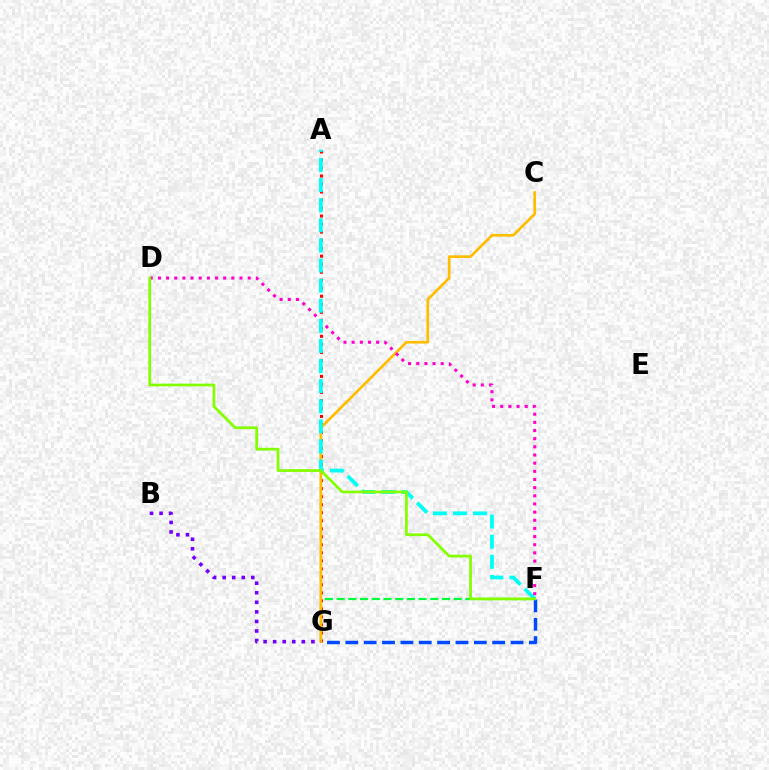{('F', 'G'): [{'color': '#00ff39', 'line_style': 'dashed', 'thickness': 1.59}, {'color': '#004bff', 'line_style': 'dashed', 'thickness': 2.49}], ('A', 'G'): [{'color': '#ff0000', 'line_style': 'dotted', 'thickness': 2.18}], ('C', 'G'): [{'color': '#ffbd00', 'line_style': 'solid', 'thickness': 1.94}], ('D', 'F'): [{'color': '#ff00cf', 'line_style': 'dotted', 'thickness': 2.22}, {'color': '#84ff00', 'line_style': 'solid', 'thickness': 1.98}], ('A', 'F'): [{'color': '#00fff6', 'line_style': 'dashed', 'thickness': 2.73}], ('B', 'G'): [{'color': '#7200ff', 'line_style': 'dotted', 'thickness': 2.6}]}